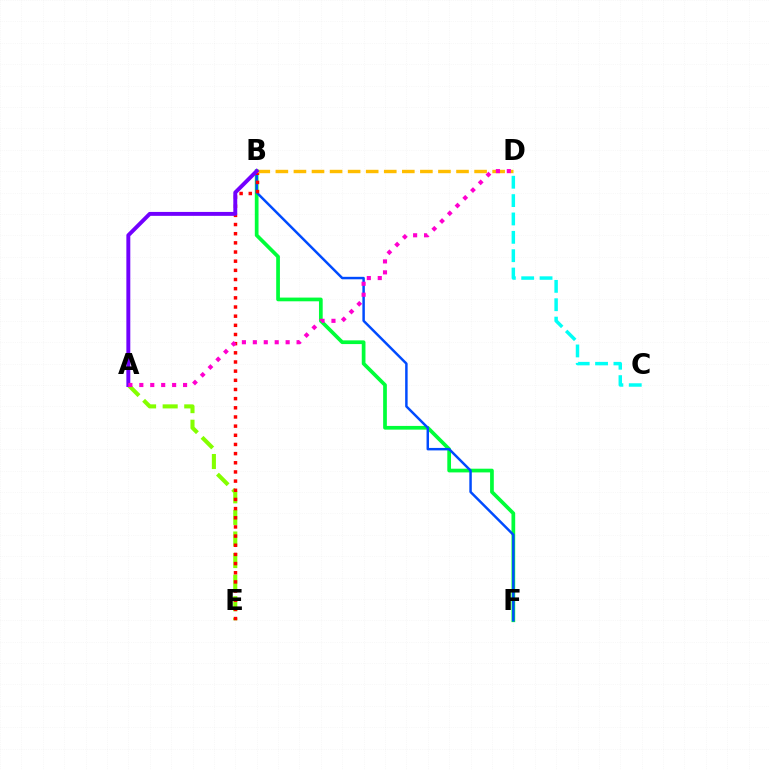{('B', 'F'): [{'color': '#00ff39', 'line_style': 'solid', 'thickness': 2.67}, {'color': '#004bff', 'line_style': 'solid', 'thickness': 1.78}], ('A', 'E'): [{'color': '#84ff00', 'line_style': 'dashed', 'thickness': 2.93}], ('C', 'D'): [{'color': '#00fff6', 'line_style': 'dashed', 'thickness': 2.49}], ('B', 'E'): [{'color': '#ff0000', 'line_style': 'dotted', 'thickness': 2.49}], ('B', 'D'): [{'color': '#ffbd00', 'line_style': 'dashed', 'thickness': 2.45}], ('A', 'B'): [{'color': '#7200ff', 'line_style': 'solid', 'thickness': 2.83}], ('A', 'D'): [{'color': '#ff00cf', 'line_style': 'dotted', 'thickness': 2.97}]}